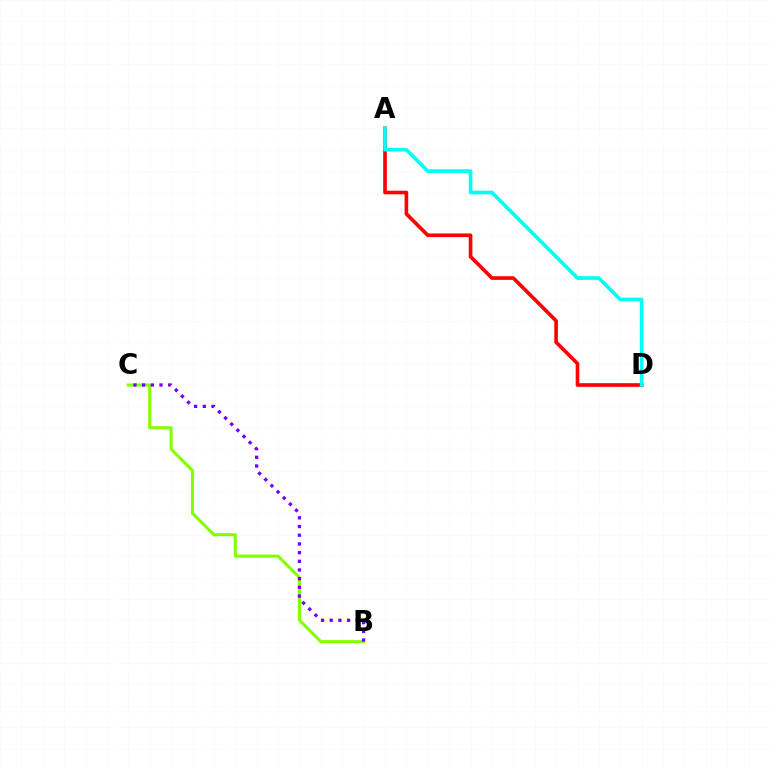{('A', 'D'): [{'color': '#ff0000', 'line_style': 'solid', 'thickness': 2.62}, {'color': '#00fff6', 'line_style': 'solid', 'thickness': 2.62}], ('B', 'C'): [{'color': '#84ff00', 'line_style': 'solid', 'thickness': 2.21}, {'color': '#7200ff', 'line_style': 'dotted', 'thickness': 2.36}]}